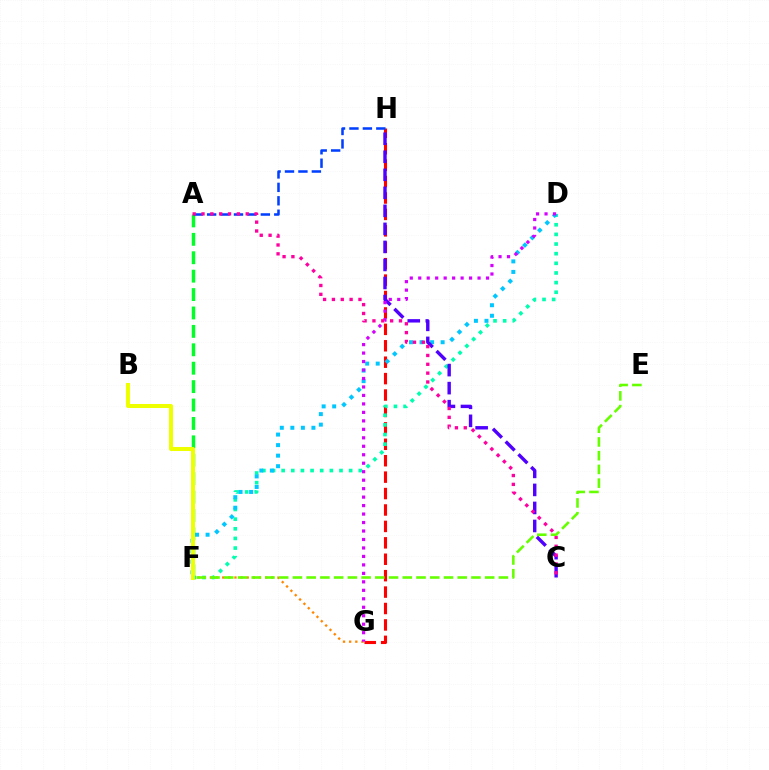{('G', 'H'): [{'color': '#ff0000', 'line_style': 'dashed', 'thickness': 2.23}], ('A', 'F'): [{'color': '#00ff27', 'line_style': 'dashed', 'thickness': 2.5}], ('D', 'F'): [{'color': '#00ffaf', 'line_style': 'dotted', 'thickness': 2.62}, {'color': '#00c7ff', 'line_style': 'dotted', 'thickness': 2.86}], ('F', 'G'): [{'color': '#ff8800', 'line_style': 'dotted', 'thickness': 1.67}], ('C', 'H'): [{'color': '#4f00ff', 'line_style': 'dashed', 'thickness': 2.45}], ('D', 'G'): [{'color': '#d600ff', 'line_style': 'dotted', 'thickness': 2.3}], ('A', 'H'): [{'color': '#003fff', 'line_style': 'dashed', 'thickness': 1.82}], ('A', 'C'): [{'color': '#ff00a0', 'line_style': 'dotted', 'thickness': 2.4}], ('B', 'F'): [{'color': '#eeff00', 'line_style': 'solid', 'thickness': 2.9}], ('E', 'F'): [{'color': '#66ff00', 'line_style': 'dashed', 'thickness': 1.87}]}